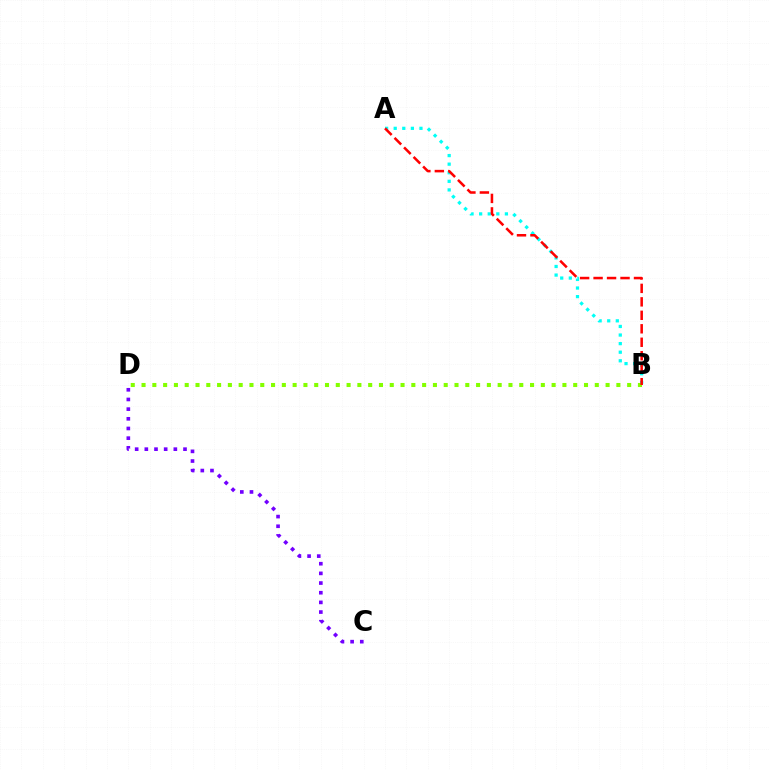{('A', 'B'): [{'color': '#00fff6', 'line_style': 'dotted', 'thickness': 2.33}, {'color': '#ff0000', 'line_style': 'dashed', 'thickness': 1.83}], ('B', 'D'): [{'color': '#84ff00', 'line_style': 'dotted', 'thickness': 2.93}], ('C', 'D'): [{'color': '#7200ff', 'line_style': 'dotted', 'thickness': 2.63}]}